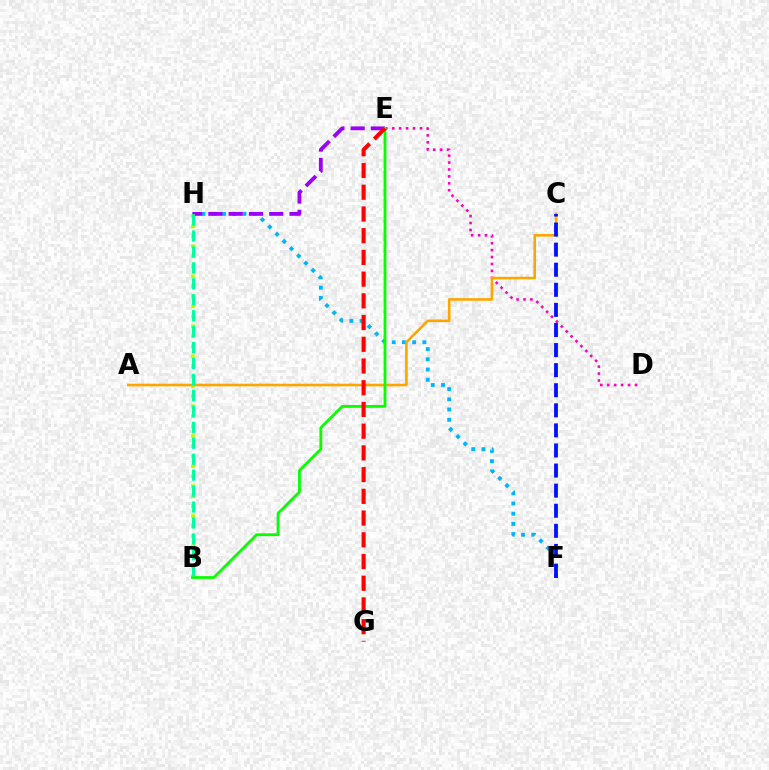{('D', 'E'): [{'color': '#ff00bd', 'line_style': 'dotted', 'thickness': 1.88}], ('F', 'H'): [{'color': '#00b5ff', 'line_style': 'dotted', 'thickness': 2.78}], ('E', 'H'): [{'color': '#9b00ff', 'line_style': 'dashed', 'thickness': 2.75}], ('B', 'H'): [{'color': '#b3ff00', 'line_style': 'dotted', 'thickness': 2.72}, {'color': '#00ff9d', 'line_style': 'dashed', 'thickness': 2.17}], ('A', 'C'): [{'color': '#ffa500', 'line_style': 'solid', 'thickness': 1.88}], ('B', 'E'): [{'color': '#08ff00', 'line_style': 'solid', 'thickness': 2.01}], ('E', 'G'): [{'color': '#ff0000', 'line_style': 'dashed', 'thickness': 2.95}], ('C', 'F'): [{'color': '#0010ff', 'line_style': 'dashed', 'thickness': 2.73}]}